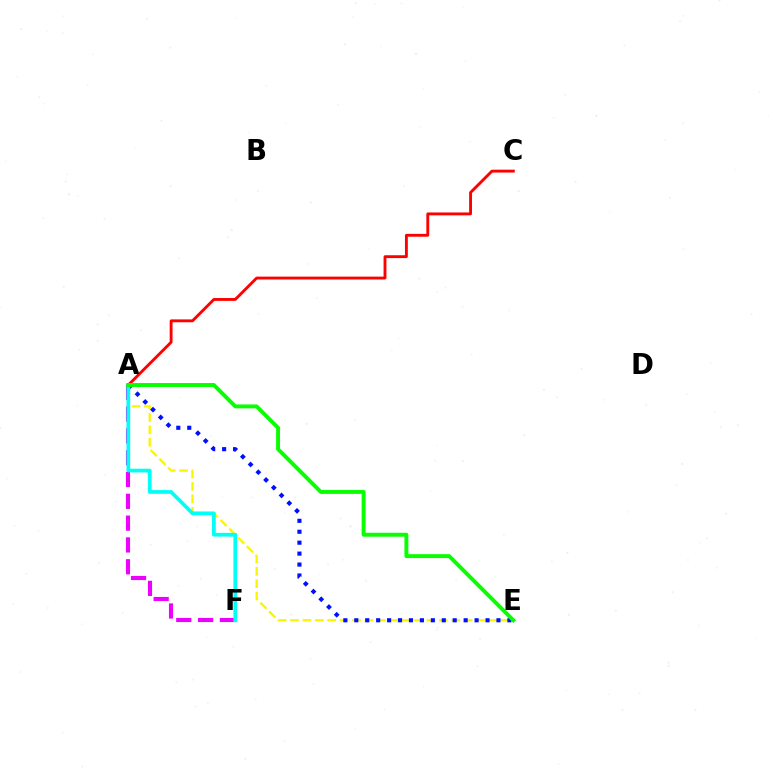{('A', 'F'): [{'color': '#ee00ff', 'line_style': 'dashed', 'thickness': 2.96}, {'color': '#00fff6', 'line_style': 'solid', 'thickness': 2.69}], ('A', 'E'): [{'color': '#fcf500', 'line_style': 'dashed', 'thickness': 1.68}, {'color': '#0010ff', 'line_style': 'dotted', 'thickness': 2.97}, {'color': '#08ff00', 'line_style': 'solid', 'thickness': 2.82}], ('A', 'C'): [{'color': '#ff0000', 'line_style': 'solid', 'thickness': 2.07}]}